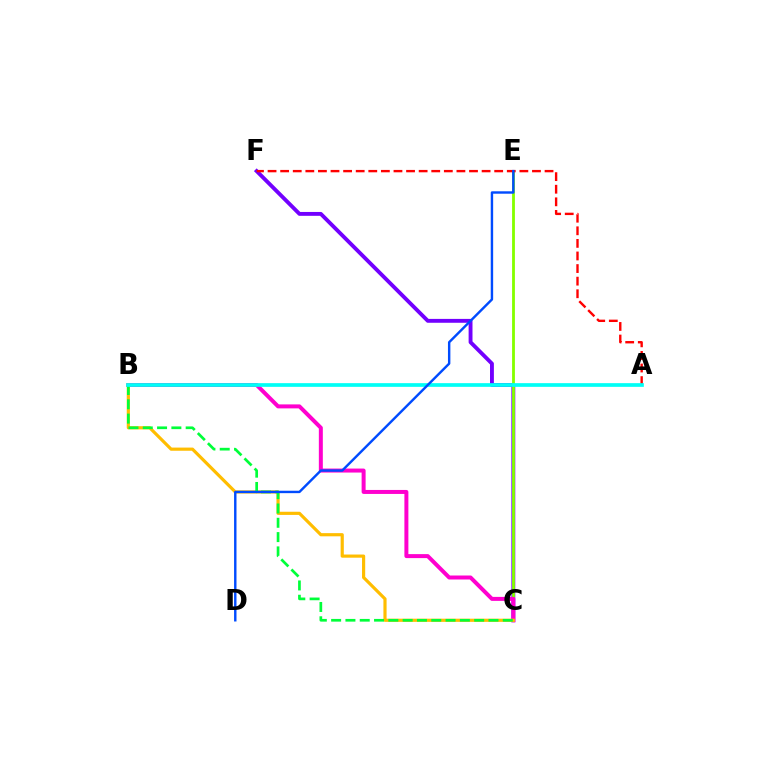{('C', 'F'): [{'color': '#7200ff', 'line_style': 'solid', 'thickness': 2.79}], ('C', 'E'): [{'color': '#84ff00', 'line_style': 'solid', 'thickness': 2.03}], ('B', 'C'): [{'color': '#ff00cf', 'line_style': 'solid', 'thickness': 2.87}, {'color': '#ffbd00', 'line_style': 'solid', 'thickness': 2.28}, {'color': '#00ff39', 'line_style': 'dashed', 'thickness': 1.94}], ('A', 'F'): [{'color': '#ff0000', 'line_style': 'dashed', 'thickness': 1.71}], ('A', 'B'): [{'color': '#00fff6', 'line_style': 'solid', 'thickness': 2.66}], ('D', 'E'): [{'color': '#004bff', 'line_style': 'solid', 'thickness': 1.74}]}